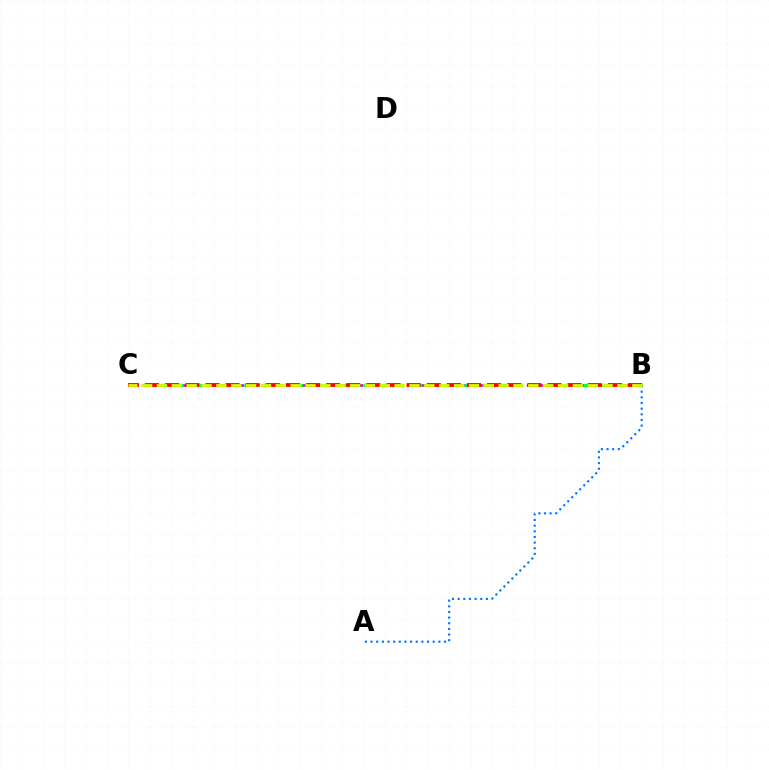{('B', 'C'): [{'color': '#b900ff', 'line_style': 'dashed', 'thickness': 1.8}, {'color': '#00ff5c', 'line_style': 'dotted', 'thickness': 2.49}, {'color': '#ff0000', 'line_style': 'dashed', 'thickness': 2.73}, {'color': '#d1ff00', 'line_style': 'dashed', 'thickness': 2.02}], ('A', 'B'): [{'color': '#0074ff', 'line_style': 'dotted', 'thickness': 1.53}]}